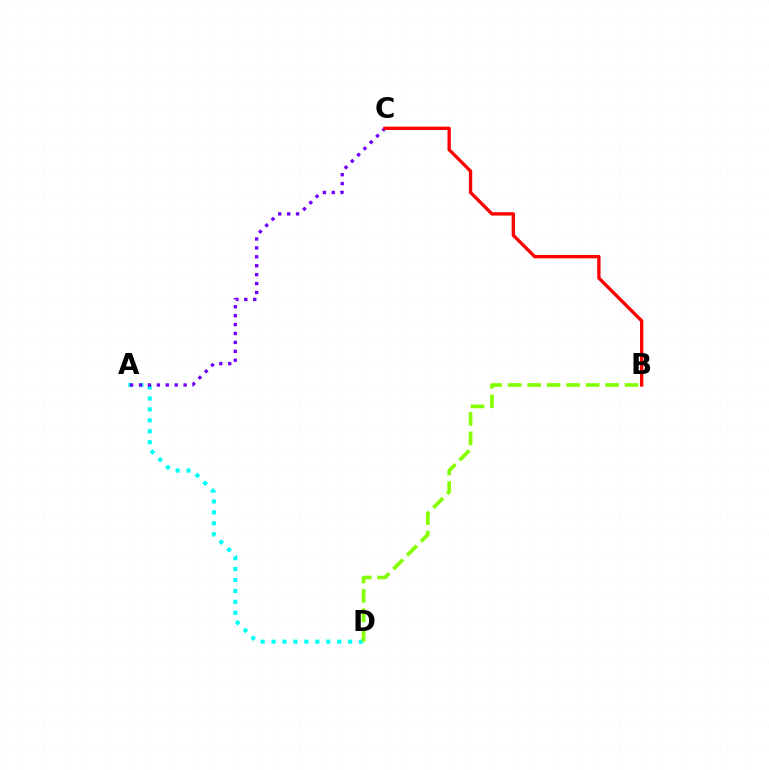{('A', 'D'): [{'color': '#00fff6', 'line_style': 'dotted', 'thickness': 2.97}], ('A', 'C'): [{'color': '#7200ff', 'line_style': 'dotted', 'thickness': 2.42}], ('B', 'D'): [{'color': '#84ff00', 'line_style': 'dashed', 'thickness': 2.65}], ('B', 'C'): [{'color': '#ff0000', 'line_style': 'solid', 'thickness': 2.4}]}